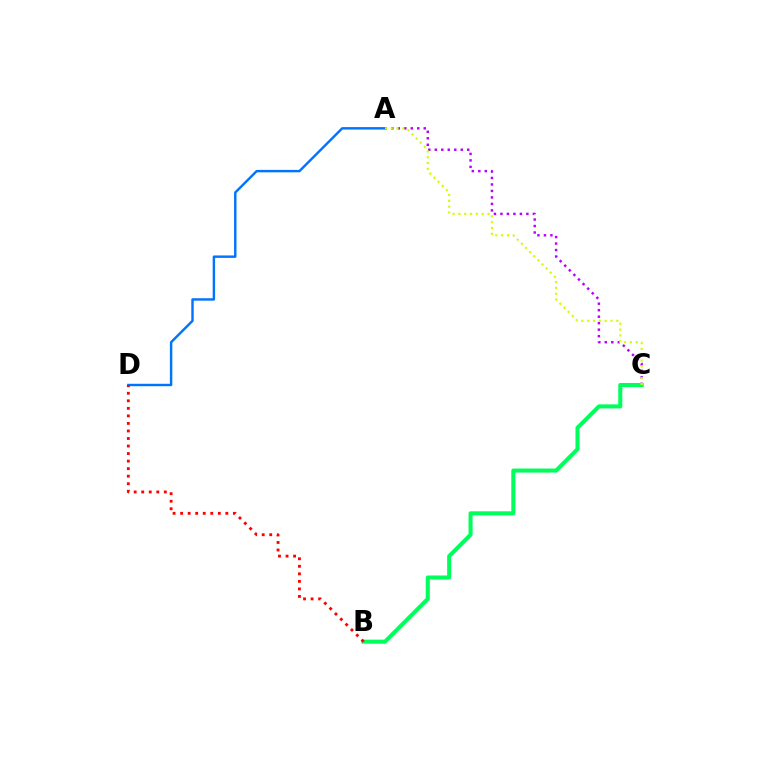{('A', 'D'): [{'color': '#0074ff', 'line_style': 'solid', 'thickness': 1.75}], ('A', 'C'): [{'color': '#b900ff', 'line_style': 'dotted', 'thickness': 1.76}, {'color': '#d1ff00', 'line_style': 'dotted', 'thickness': 1.58}], ('B', 'C'): [{'color': '#00ff5c', 'line_style': 'solid', 'thickness': 2.92}], ('B', 'D'): [{'color': '#ff0000', 'line_style': 'dotted', 'thickness': 2.05}]}